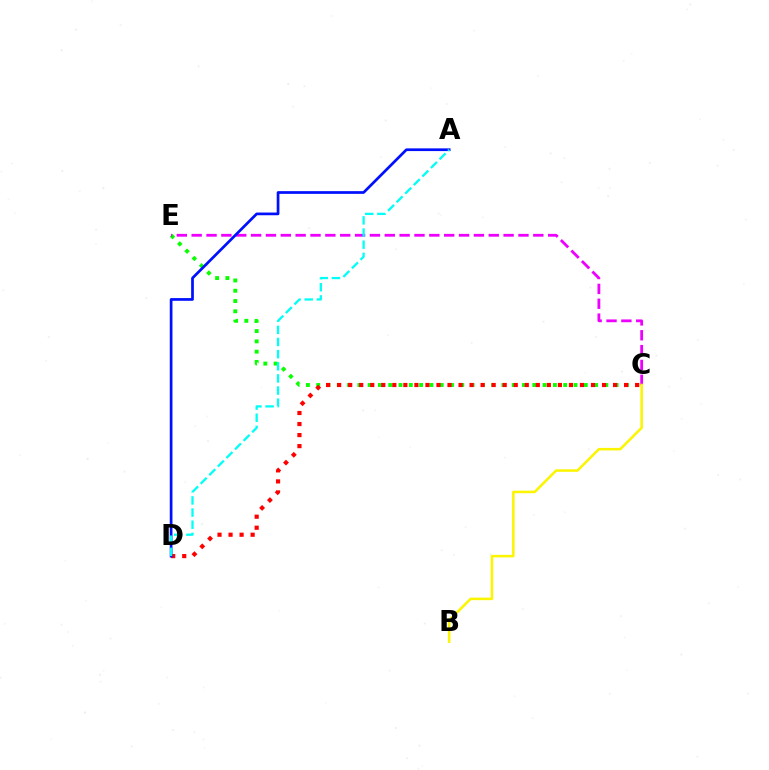{('C', 'E'): [{'color': '#08ff00', 'line_style': 'dotted', 'thickness': 2.8}, {'color': '#ee00ff', 'line_style': 'dashed', 'thickness': 2.02}], ('C', 'D'): [{'color': '#ff0000', 'line_style': 'dotted', 'thickness': 3.0}], ('B', 'C'): [{'color': '#fcf500', 'line_style': 'solid', 'thickness': 1.82}], ('A', 'D'): [{'color': '#0010ff', 'line_style': 'solid', 'thickness': 1.95}, {'color': '#00fff6', 'line_style': 'dashed', 'thickness': 1.65}]}